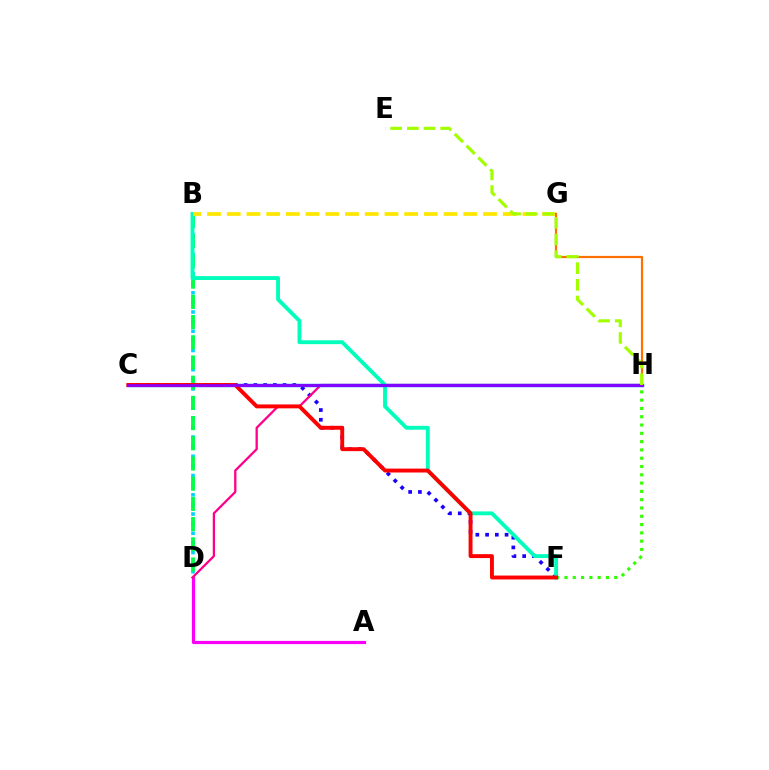{('F', 'H'): [{'color': '#31ff00', 'line_style': 'dotted', 'thickness': 2.25}], ('B', 'D'): [{'color': '#00d3ff', 'line_style': 'dotted', 'thickness': 2.61}, {'color': '#00ff45', 'line_style': 'dashed', 'thickness': 2.74}], ('C', 'F'): [{'color': '#1900ff', 'line_style': 'dotted', 'thickness': 2.65}, {'color': '#ff0000', 'line_style': 'solid', 'thickness': 2.81}], ('A', 'D'): [{'color': '#fa00f9', 'line_style': 'solid', 'thickness': 2.29}], ('D', 'H'): [{'color': '#ff0088', 'line_style': 'solid', 'thickness': 1.64}], ('B', 'F'): [{'color': '#00ffbb', 'line_style': 'solid', 'thickness': 2.79}], ('B', 'G'): [{'color': '#ffe600', 'line_style': 'dashed', 'thickness': 2.68}], ('C', 'H'): [{'color': '#005dff', 'line_style': 'solid', 'thickness': 2.44}, {'color': '#8a00ff', 'line_style': 'solid', 'thickness': 1.97}], ('G', 'H'): [{'color': '#ff7000', 'line_style': 'solid', 'thickness': 1.58}], ('E', 'H'): [{'color': '#a2ff00', 'line_style': 'dashed', 'thickness': 2.27}]}